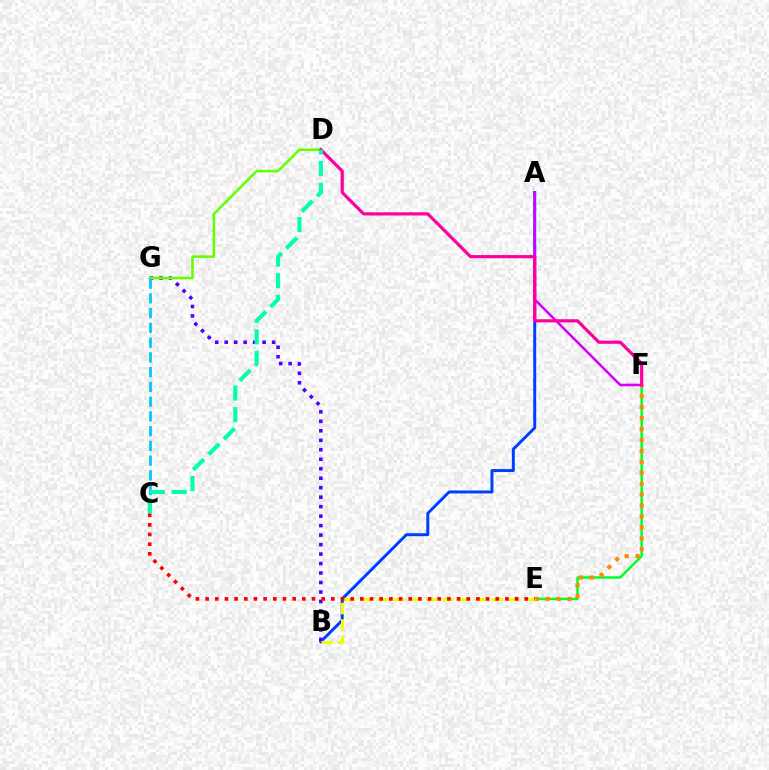{('E', 'F'): [{'color': '#00ff27', 'line_style': 'solid', 'thickness': 1.78}, {'color': '#ff8800', 'line_style': 'dotted', 'thickness': 2.97}], ('A', 'B'): [{'color': '#003fff', 'line_style': 'solid', 'thickness': 2.14}], ('A', 'F'): [{'color': '#d600ff', 'line_style': 'solid', 'thickness': 1.83}], ('B', 'G'): [{'color': '#4f00ff', 'line_style': 'dotted', 'thickness': 2.58}], ('B', 'E'): [{'color': '#eeff00', 'line_style': 'dashed', 'thickness': 2.23}], ('D', 'G'): [{'color': '#66ff00', 'line_style': 'solid', 'thickness': 1.85}], ('C', 'G'): [{'color': '#00c7ff', 'line_style': 'dashed', 'thickness': 2.0}], ('C', 'E'): [{'color': '#ff0000', 'line_style': 'dotted', 'thickness': 2.63}], ('D', 'F'): [{'color': '#ff00a0', 'line_style': 'solid', 'thickness': 2.3}], ('C', 'D'): [{'color': '#00ffaf', 'line_style': 'dashed', 'thickness': 2.94}]}